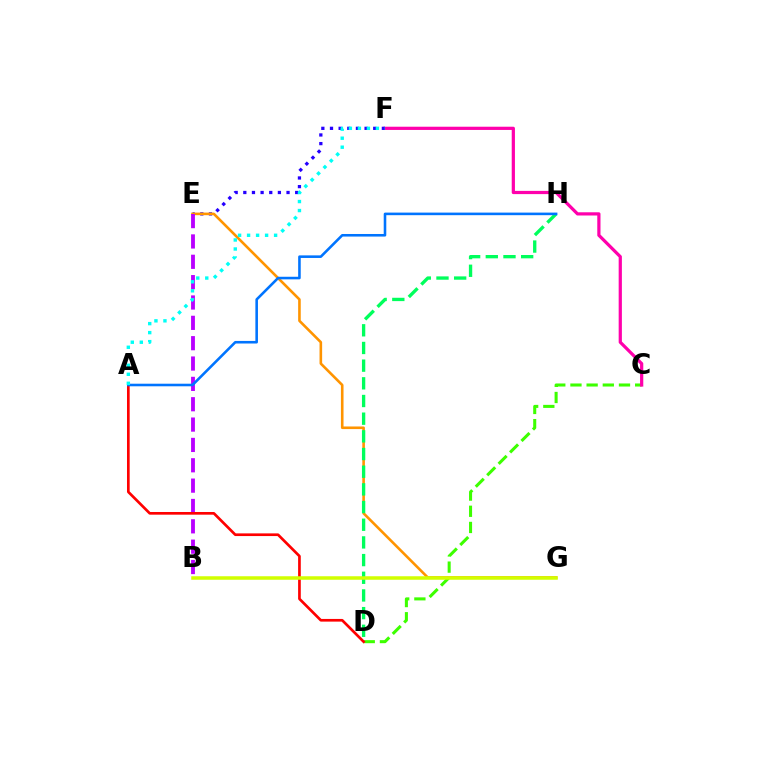{('C', 'D'): [{'color': '#3dff00', 'line_style': 'dashed', 'thickness': 2.2}], ('C', 'F'): [{'color': '#ff00ac', 'line_style': 'solid', 'thickness': 2.32}], ('E', 'F'): [{'color': '#2500ff', 'line_style': 'dotted', 'thickness': 2.35}], ('E', 'G'): [{'color': '#ff9400', 'line_style': 'solid', 'thickness': 1.87}], ('B', 'E'): [{'color': '#b900ff', 'line_style': 'dashed', 'thickness': 2.76}], ('D', 'H'): [{'color': '#00ff5c', 'line_style': 'dashed', 'thickness': 2.4}], ('A', 'D'): [{'color': '#ff0000', 'line_style': 'solid', 'thickness': 1.93}], ('A', 'H'): [{'color': '#0074ff', 'line_style': 'solid', 'thickness': 1.86}], ('B', 'G'): [{'color': '#d1ff00', 'line_style': 'solid', 'thickness': 2.53}], ('A', 'F'): [{'color': '#00fff6', 'line_style': 'dotted', 'thickness': 2.45}]}